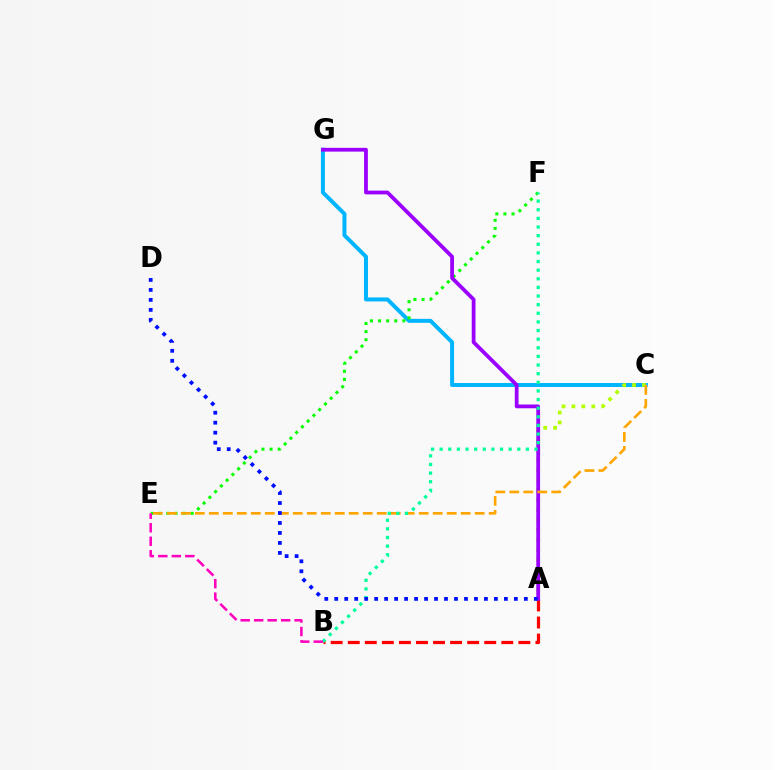{('C', 'G'): [{'color': '#00b5ff', 'line_style': 'solid', 'thickness': 2.87}], ('E', 'F'): [{'color': '#08ff00', 'line_style': 'dotted', 'thickness': 2.2}], ('A', 'B'): [{'color': '#ff0000', 'line_style': 'dashed', 'thickness': 2.32}], ('A', 'C'): [{'color': '#b3ff00', 'line_style': 'dotted', 'thickness': 2.7}], ('A', 'G'): [{'color': '#9b00ff', 'line_style': 'solid', 'thickness': 2.72}], ('C', 'E'): [{'color': '#ffa500', 'line_style': 'dashed', 'thickness': 1.9}], ('B', 'F'): [{'color': '#00ff9d', 'line_style': 'dotted', 'thickness': 2.34}], ('B', 'E'): [{'color': '#ff00bd', 'line_style': 'dashed', 'thickness': 1.83}], ('A', 'D'): [{'color': '#0010ff', 'line_style': 'dotted', 'thickness': 2.71}]}